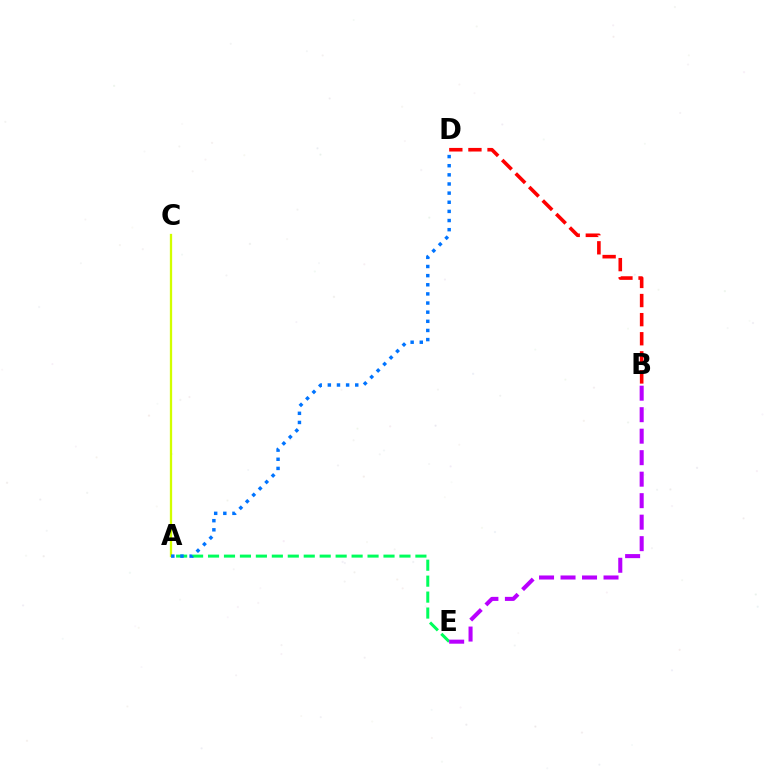{('A', 'C'): [{'color': '#d1ff00', 'line_style': 'solid', 'thickness': 1.65}], ('B', 'D'): [{'color': '#ff0000', 'line_style': 'dashed', 'thickness': 2.6}], ('A', 'E'): [{'color': '#00ff5c', 'line_style': 'dashed', 'thickness': 2.17}], ('B', 'E'): [{'color': '#b900ff', 'line_style': 'dashed', 'thickness': 2.92}], ('A', 'D'): [{'color': '#0074ff', 'line_style': 'dotted', 'thickness': 2.48}]}